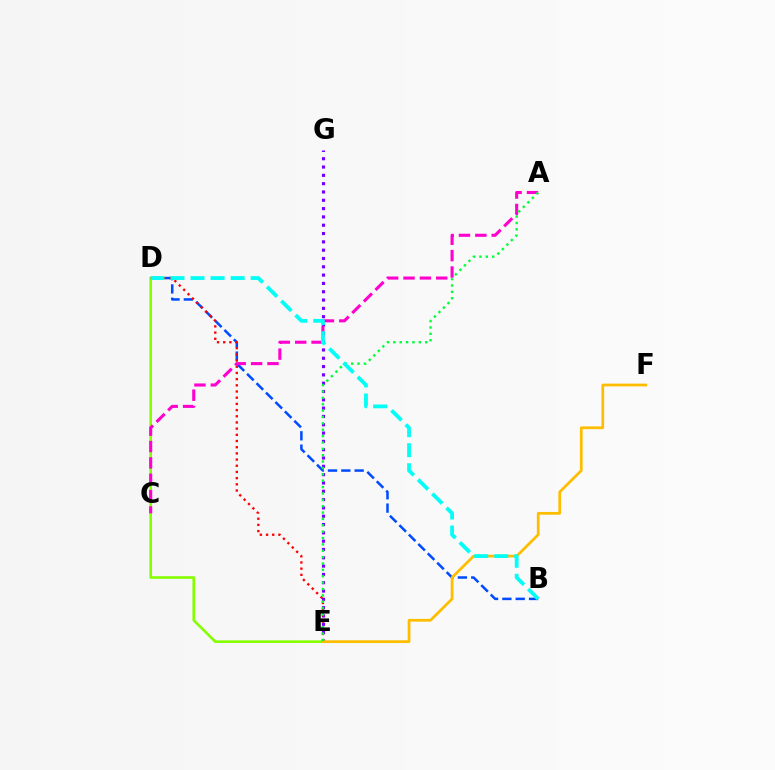{('D', 'E'): [{'color': '#84ff00', 'line_style': 'solid', 'thickness': 1.88}, {'color': '#ff0000', 'line_style': 'dotted', 'thickness': 1.68}], ('B', 'D'): [{'color': '#004bff', 'line_style': 'dashed', 'thickness': 1.81}, {'color': '#00fff6', 'line_style': 'dashed', 'thickness': 2.72}], ('E', 'G'): [{'color': '#7200ff', 'line_style': 'dotted', 'thickness': 2.26}], ('A', 'C'): [{'color': '#ff00cf', 'line_style': 'dashed', 'thickness': 2.22}], ('E', 'F'): [{'color': '#ffbd00', 'line_style': 'solid', 'thickness': 1.98}], ('A', 'E'): [{'color': '#00ff39', 'line_style': 'dotted', 'thickness': 1.73}]}